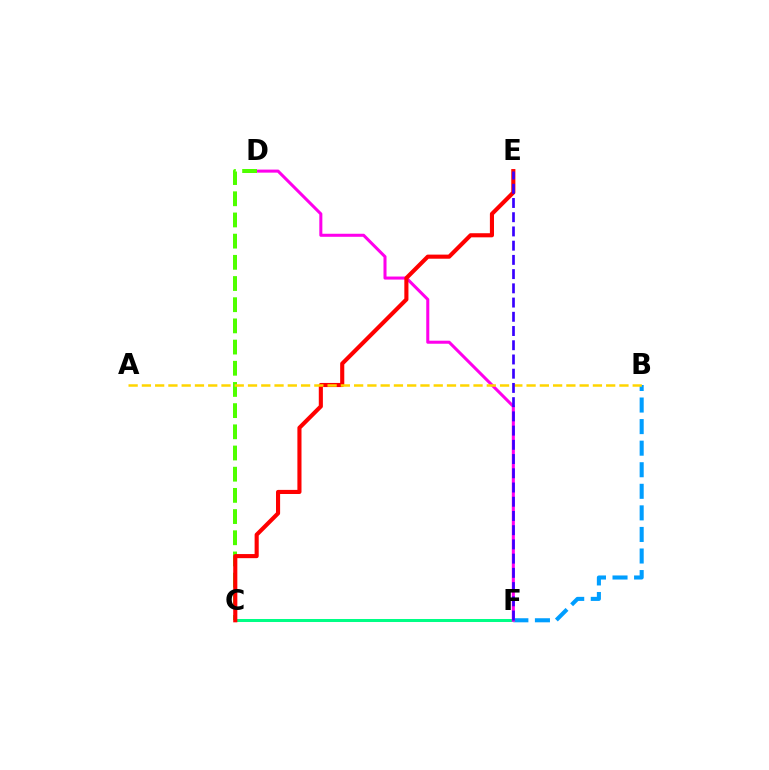{('B', 'F'): [{'color': '#009eff', 'line_style': 'dashed', 'thickness': 2.93}], ('C', 'F'): [{'color': '#00ff86', 'line_style': 'solid', 'thickness': 2.17}], ('D', 'F'): [{'color': '#ff00ed', 'line_style': 'solid', 'thickness': 2.19}], ('C', 'D'): [{'color': '#4fff00', 'line_style': 'dashed', 'thickness': 2.88}], ('C', 'E'): [{'color': '#ff0000', 'line_style': 'solid', 'thickness': 2.96}], ('A', 'B'): [{'color': '#ffd500', 'line_style': 'dashed', 'thickness': 1.8}], ('E', 'F'): [{'color': '#3700ff', 'line_style': 'dashed', 'thickness': 1.93}]}